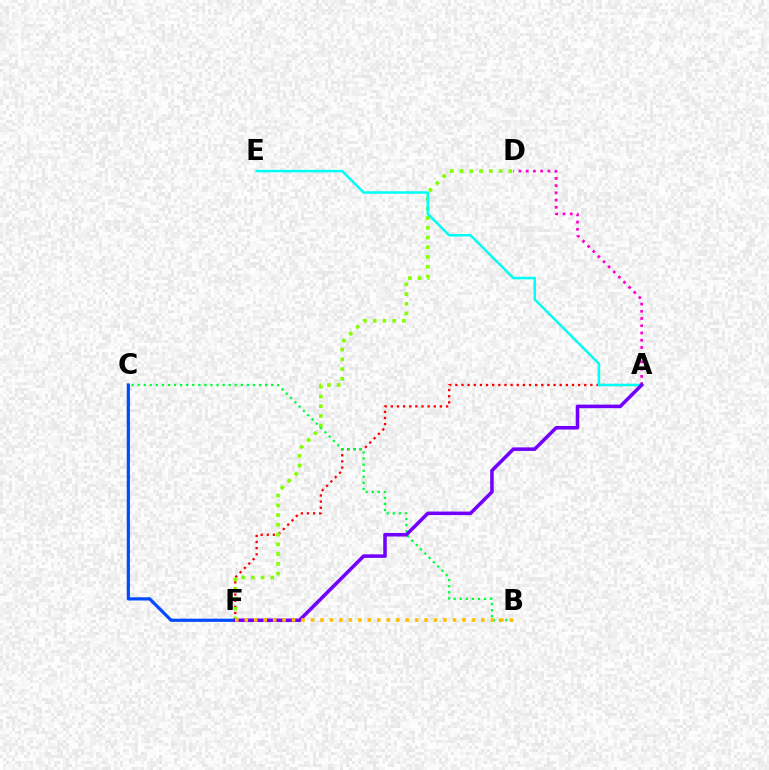{('A', 'F'): [{'color': '#ff0000', 'line_style': 'dotted', 'thickness': 1.67}, {'color': '#7200ff', 'line_style': 'solid', 'thickness': 2.55}], ('D', 'F'): [{'color': '#84ff00', 'line_style': 'dotted', 'thickness': 2.65}], ('C', 'F'): [{'color': '#004bff', 'line_style': 'solid', 'thickness': 2.29}], ('A', 'D'): [{'color': '#ff00cf', 'line_style': 'dotted', 'thickness': 1.97}], ('B', 'C'): [{'color': '#00ff39', 'line_style': 'dotted', 'thickness': 1.65}], ('A', 'E'): [{'color': '#00fff6', 'line_style': 'solid', 'thickness': 1.8}], ('B', 'F'): [{'color': '#ffbd00', 'line_style': 'dotted', 'thickness': 2.57}]}